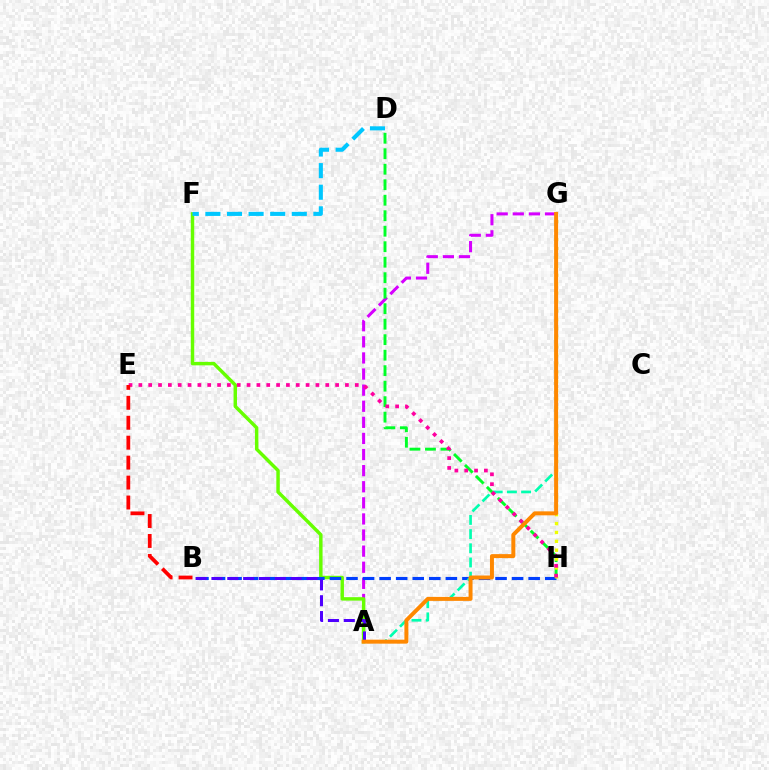{('A', 'G'): [{'color': '#d600ff', 'line_style': 'dashed', 'thickness': 2.19}, {'color': '#00ffaf', 'line_style': 'dashed', 'thickness': 1.93}, {'color': '#ff8800', 'line_style': 'solid', 'thickness': 2.86}], ('A', 'F'): [{'color': '#66ff00', 'line_style': 'solid', 'thickness': 2.48}], ('B', 'H'): [{'color': '#003fff', 'line_style': 'dashed', 'thickness': 2.25}], ('D', 'H'): [{'color': '#00ff27', 'line_style': 'dashed', 'thickness': 2.1}], ('A', 'B'): [{'color': '#4f00ff', 'line_style': 'dashed', 'thickness': 2.15}], ('G', 'H'): [{'color': '#eeff00', 'line_style': 'dotted', 'thickness': 2.41}], ('E', 'H'): [{'color': '#ff00a0', 'line_style': 'dotted', 'thickness': 2.67}], ('B', 'E'): [{'color': '#ff0000', 'line_style': 'dashed', 'thickness': 2.71}], ('D', 'F'): [{'color': '#00c7ff', 'line_style': 'dashed', 'thickness': 2.93}]}